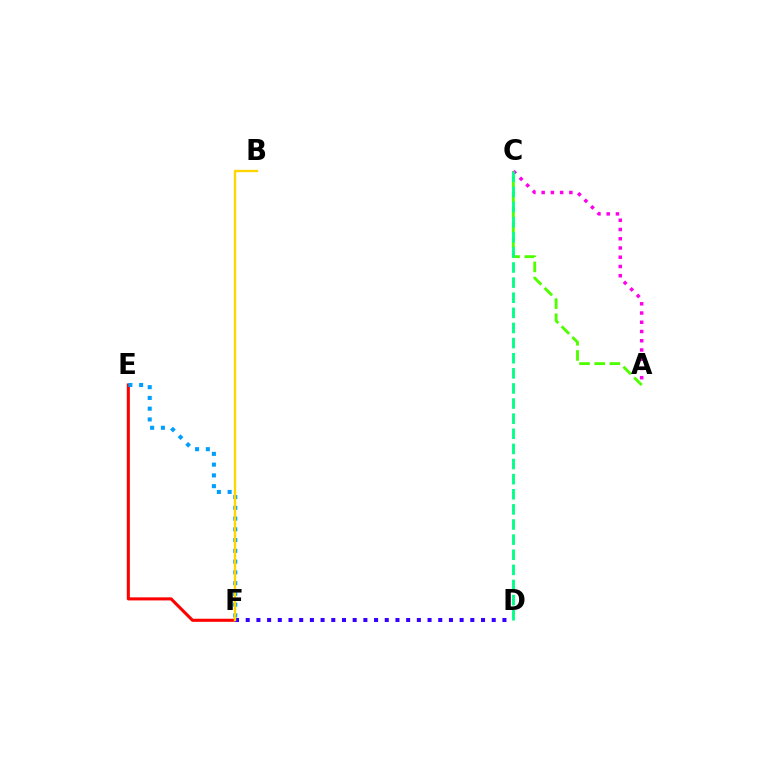{('A', 'C'): [{'color': '#4fff00', 'line_style': 'dashed', 'thickness': 2.06}, {'color': '#ff00ed', 'line_style': 'dotted', 'thickness': 2.51}], ('E', 'F'): [{'color': '#ff0000', 'line_style': 'solid', 'thickness': 2.21}, {'color': '#009eff', 'line_style': 'dotted', 'thickness': 2.92}], ('D', 'F'): [{'color': '#3700ff', 'line_style': 'dotted', 'thickness': 2.91}], ('B', 'F'): [{'color': '#ffd500', 'line_style': 'solid', 'thickness': 1.71}], ('C', 'D'): [{'color': '#00ff86', 'line_style': 'dashed', 'thickness': 2.05}]}